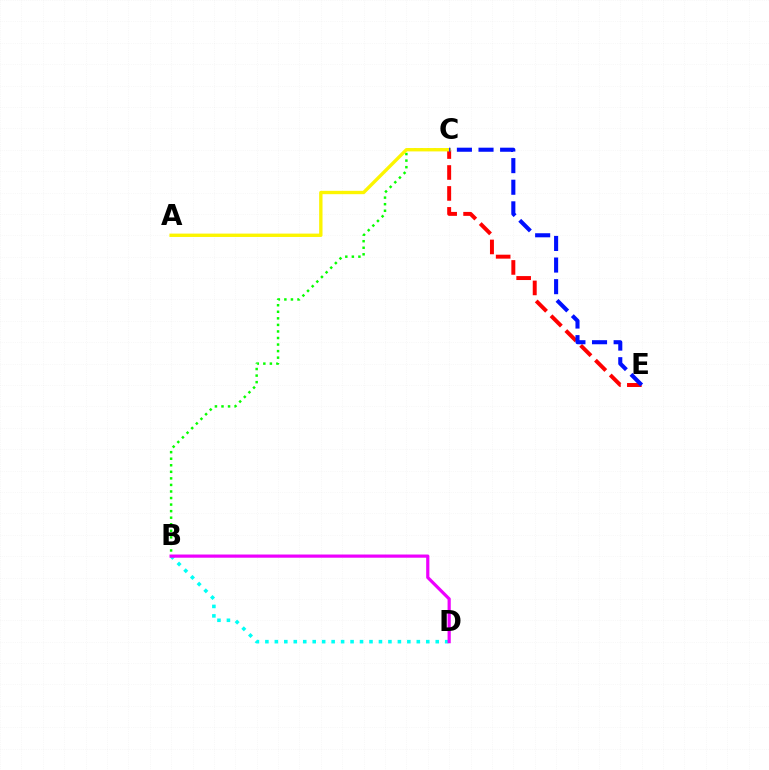{('B', 'C'): [{'color': '#08ff00', 'line_style': 'dotted', 'thickness': 1.78}], ('B', 'D'): [{'color': '#00fff6', 'line_style': 'dotted', 'thickness': 2.57}, {'color': '#ee00ff', 'line_style': 'solid', 'thickness': 2.3}], ('C', 'E'): [{'color': '#ff0000', 'line_style': 'dashed', 'thickness': 2.84}, {'color': '#0010ff', 'line_style': 'dashed', 'thickness': 2.94}], ('A', 'C'): [{'color': '#fcf500', 'line_style': 'solid', 'thickness': 2.42}]}